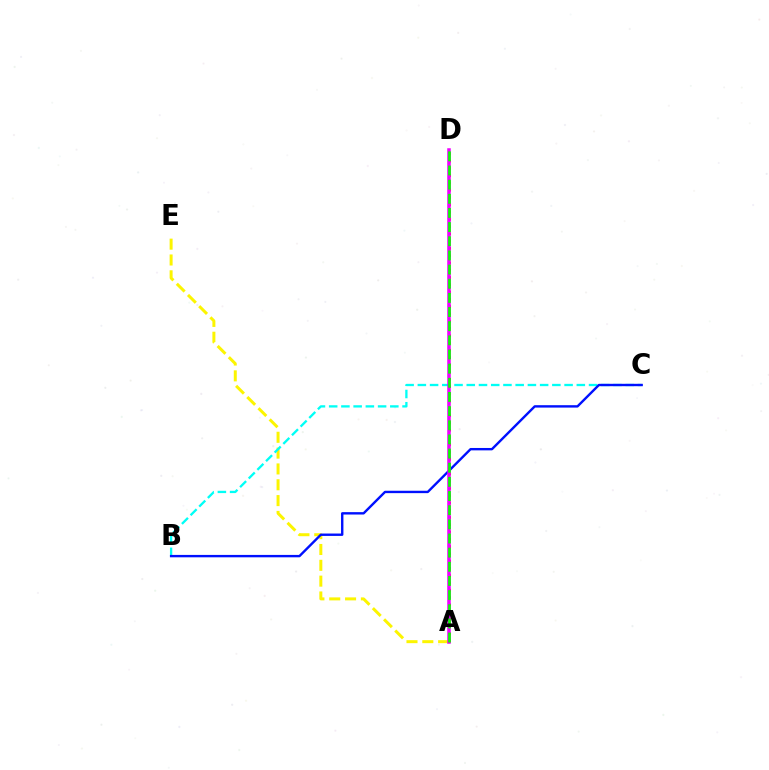{('A', 'D'): [{'color': '#ff0000', 'line_style': 'dotted', 'thickness': 1.98}, {'color': '#ee00ff', 'line_style': 'solid', 'thickness': 2.53}, {'color': '#08ff00', 'line_style': 'dashed', 'thickness': 1.92}], ('A', 'E'): [{'color': '#fcf500', 'line_style': 'dashed', 'thickness': 2.15}], ('B', 'C'): [{'color': '#00fff6', 'line_style': 'dashed', 'thickness': 1.66}, {'color': '#0010ff', 'line_style': 'solid', 'thickness': 1.72}]}